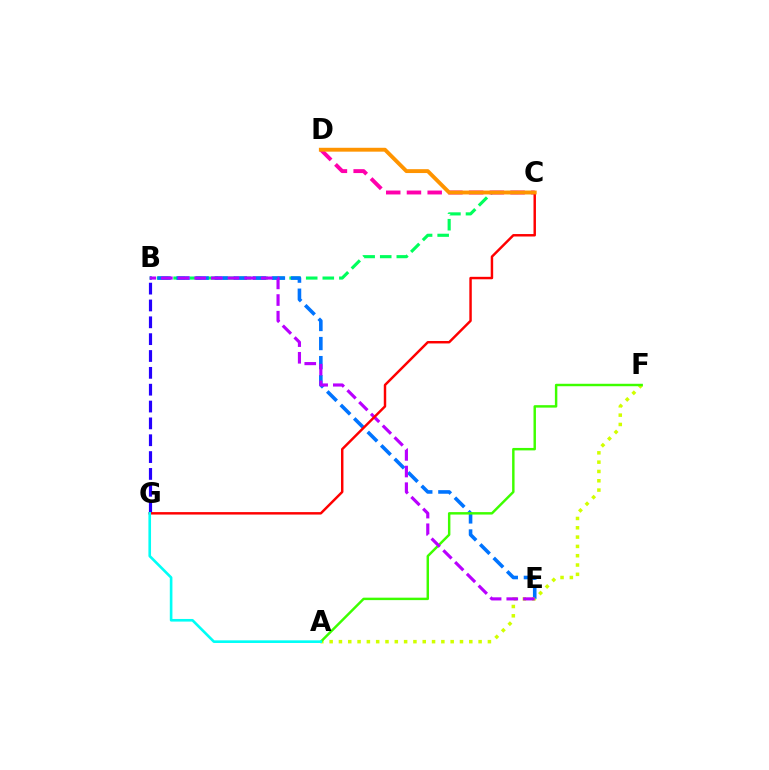{('B', 'C'): [{'color': '#00ff5c', 'line_style': 'dashed', 'thickness': 2.25}], ('B', 'E'): [{'color': '#0074ff', 'line_style': 'dashed', 'thickness': 2.59}, {'color': '#b900ff', 'line_style': 'dashed', 'thickness': 2.26}], ('C', 'D'): [{'color': '#ff00ac', 'line_style': 'dashed', 'thickness': 2.82}, {'color': '#ff9400', 'line_style': 'solid', 'thickness': 2.79}], ('B', 'G'): [{'color': '#2500ff', 'line_style': 'dashed', 'thickness': 2.29}], ('A', 'F'): [{'color': '#d1ff00', 'line_style': 'dotted', 'thickness': 2.53}, {'color': '#3dff00', 'line_style': 'solid', 'thickness': 1.76}], ('C', 'G'): [{'color': '#ff0000', 'line_style': 'solid', 'thickness': 1.77}], ('A', 'G'): [{'color': '#00fff6', 'line_style': 'solid', 'thickness': 1.89}]}